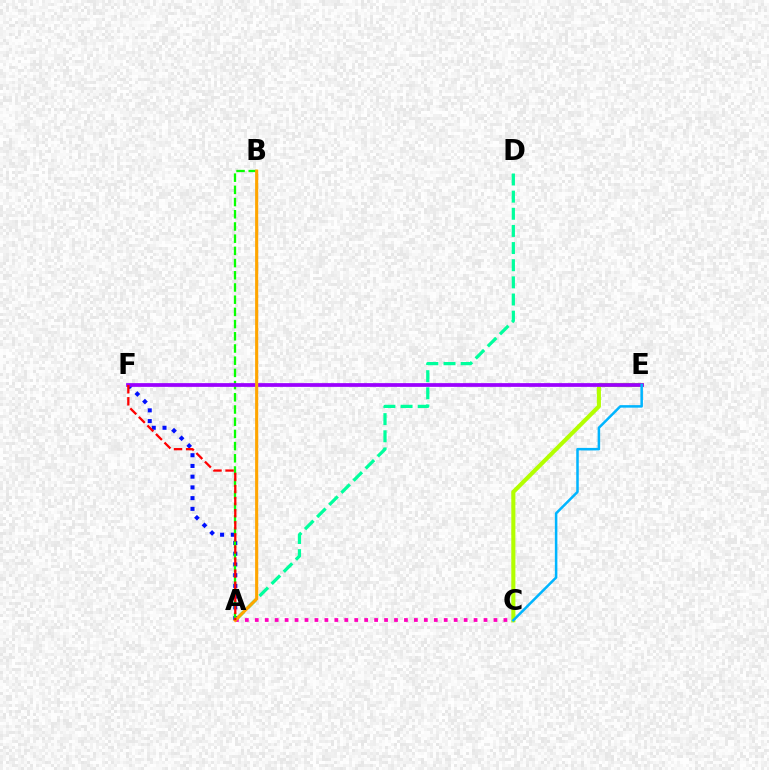{('A', 'D'): [{'color': '#00ff9d', 'line_style': 'dashed', 'thickness': 2.33}], ('A', 'C'): [{'color': '#ff00bd', 'line_style': 'dotted', 'thickness': 2.7}], ('A', 'F'): [{'color': '#0010ff', 'line_style': 'dotted', 'thickness': 2.92}, {'color': '#ff0000', 'line_style': 'dashed', 'thickness': 1.64}], ('A', 'B'): [{'color': '#08ff00', 'line_style': 'dashed', 'thickness': 1.66}, {'color': '#ffa500', 'line_style': 'solid', 'thickness': 2.24}], ('C', 'E'): [{'color': '#b3ff00', 'line_style': 'solid', 'thickness': 2.95}, {'color': '#00b5ff', 'line_style': 'solid', 'thickness': 1.81}], ('E', 'F'): [{'color': '#9b00ff', 'line_style': 'solid', 'thickness': 2.69}]}